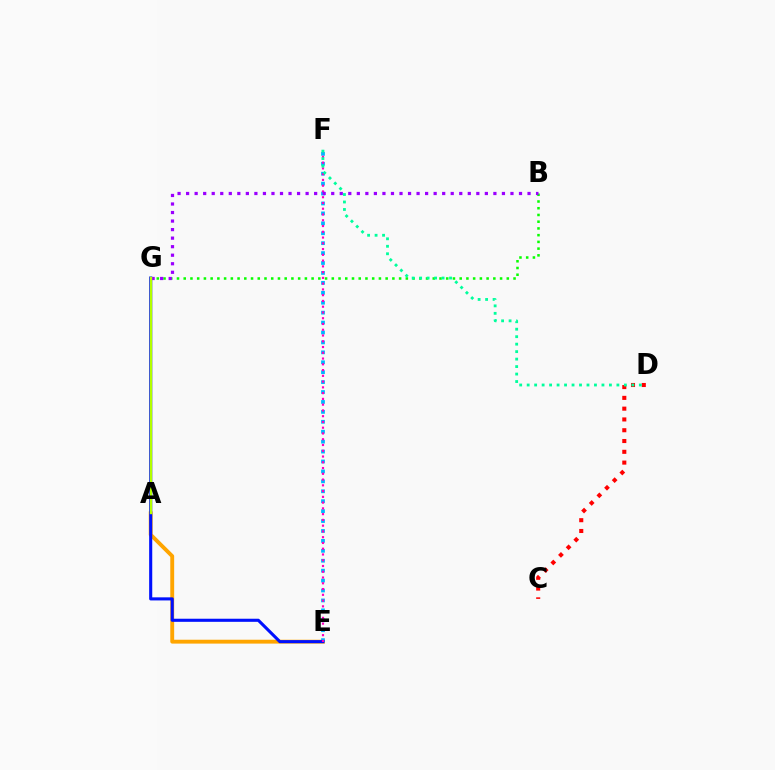{('C', 'D'): [{'color': '#ff0000', 'line_style': 'dotted', 'thickness': 2.93}], ('A', 'E'): [{'color': '#ffa500', 'line_style': 'solid', 'thickness': 2.79}], ('E', 'F'): [{'color': '#00b5ff', 'line_style': 'dotted', 'thickness': 2.7}, {'color': '#ff00bd', 'line_style': 'dotted', 'thickness': 1.57}], ('B', 'G'): [{'color': '#08ff00', 'line_style': 'dotted', 'thickness': 1.83}, {'color': '#9b00ff', 'line_style': 'dotted', 'thickness': 2.32}], ('E', 'G'): [{'color': '#0010ff', 'line_style': 'solid', 'thickness': 2.22}], ('A', 'G'): [{'color': '#b3ff00', 'line_style': 'solid', 'thickness': 1.72}], ('D', 'F'): [{'color': '#00ff9d', 'line_style': 'dotted', 'thickness': 2.03}]}